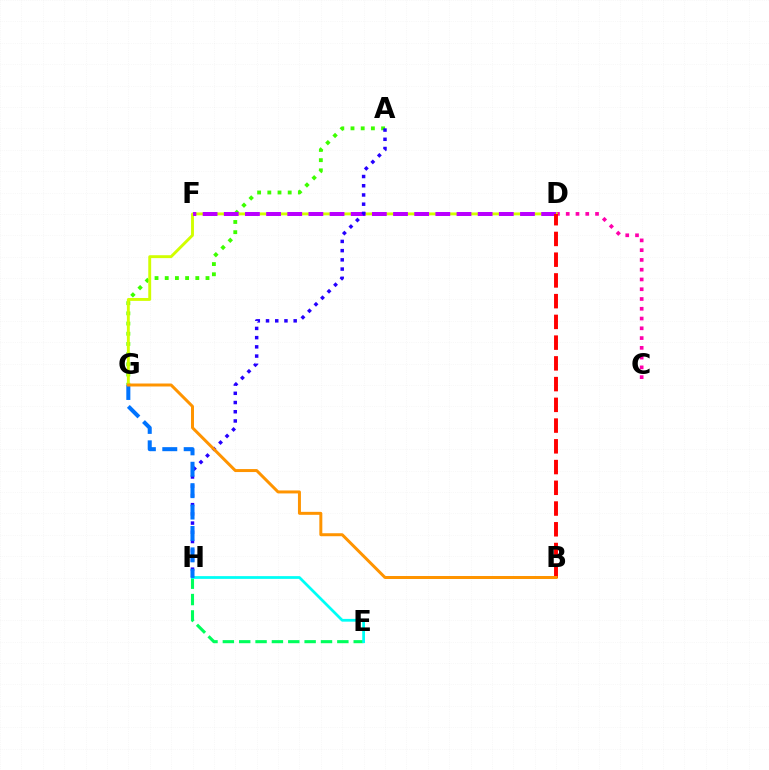{('A', 'G'): [{'color': '#3dff00', 'line_style': 'dotted', 'thickness': 2.77}], ('C', 'D'): [{'color': '#ff00ac', 'line_style': 'dotted', 'thickness': 2.65}], ('E', 'H'): [{'color': '#00ff5c', 'line_style': 'dashed', 'thickness': 2.22}, {'color': '#00fff6', 'line_style': 'solid', 'thickness': 1.99}], ('D', 'G'): [{'color': '#d1ff00', 'line_style': 'solid', 'thickness': 2.09}], ('D', 'F'): [{'color': '#b900ff', 'line_style': 'dashed', 'thickness': 2.87}], ('B', 'D'): [{'color': '#ff0000', 'line_style': 'dashed', 'thickness': 2.82}], ('A', 'H'): [{'color': '#2500ff', 'line_style': 'dotted', 'thickness': 2.5}], ('G', 'H'): [{'color': '#0074ff', 'line_style': 'dashed', 'thickness': 2.91}], ('B', 'G'): [{'color': '#ff9400', 'line_style': 'solid', 'thickness': 2.15}]}